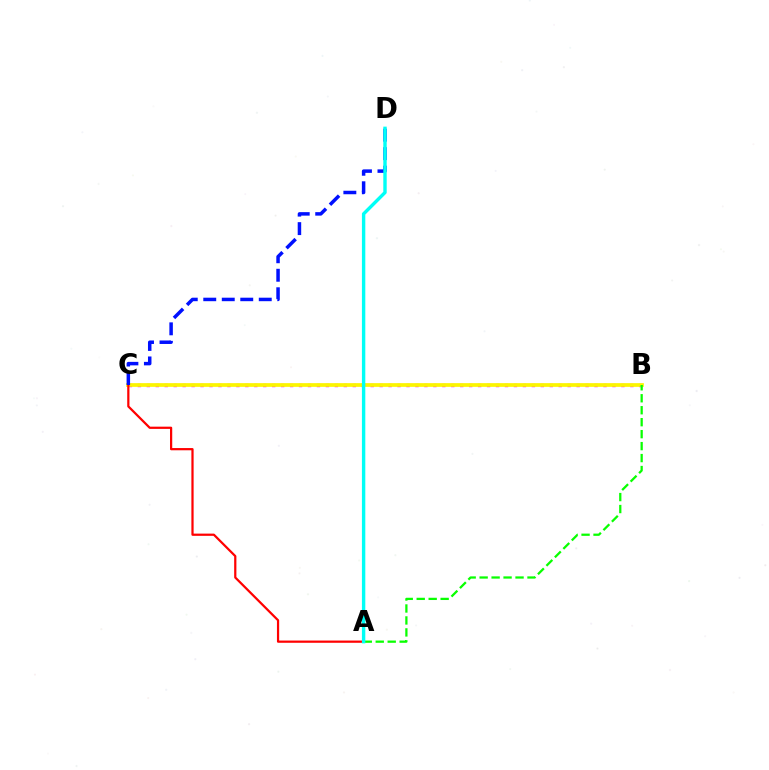{('B', 'C'): [{'color': '#ee00ff', 'line_style': 'dotted', 'thickness': 2.43}, {'color': '#fcf500', 'line_style': 'solid', 'thickness': 2.68}], ('A', 'B'): [{'color': '#08ff00', 'line_style': 'dashed', 'thickness': 1.63}], ('A', 'C'): [{'color': '#ff0000', 'line_style': 'solid', 'thickness': 1.6}], ('C', 'D'): [{'color': '#0010ff', 'line_style': 'dashed', 'thickness': 2.51}], ('A', 'D'): [{'color': '#00fff6', 'line_style': 'solid', 'thickness': 2.45}]}